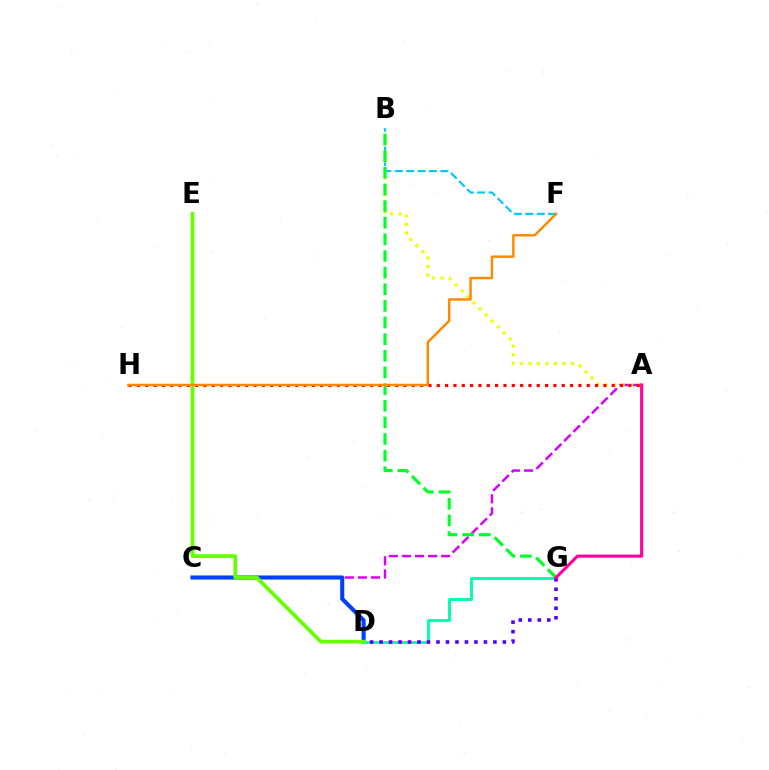{('B', 'F'): [{'color': '#00c7ff', 'line_style': 'dashed', 'thickness': 1.55}], ('A', 'C'): [{'color': '#d600ff', 'line_style': 'dashed', 'thickness': 1.78}], ('C', 'D'): [{'color': '#003fff', 'line_style': 'solid', 'thickness': 2.94}], ('D', 'G'): [{'color': '#00ffaf', 'line_style': 'solid', 'thickness': 2.11}, {'color': '#4f00ff', 'line_style': 'dotted', 'thickness': 2.58}], ('D', 'E'): [{'color': '#66ff00', 'line_style': 'solid', 'thickness': 2.67}], ('A', 'B'): [{'color': '#eeff00', 'line_style': 'dotted', 'thickness': 2.31}], ('A', 'H'): [{'color': '#ff0000', 'line_style': 'dotted', 'thickness': 2.26}], ('B', 'G'): [{'color': '#00ff27', 'line_style': 'dashed', 'thickness': 2.26}], ('A', 'G'): [{'color': '#ff00a0', 'line_style': 'solid', 'thickness': 2.24}], ('F', 'H'): [{'color': '#ff8800', 'line_style': 'solid', 'thickness': 1.75}]}